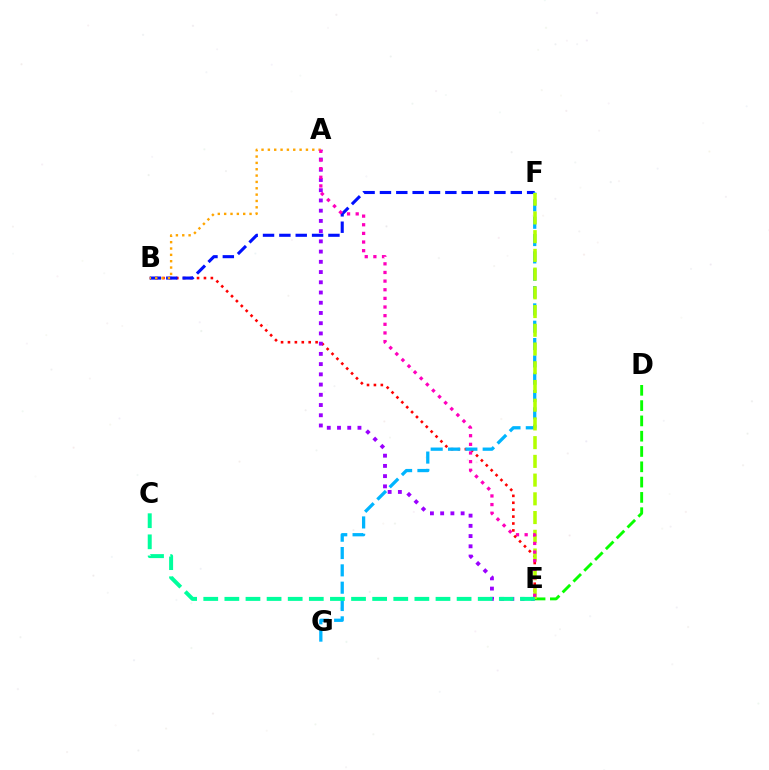{('D', 'E'): [{'color': '#08ff00', 'line_style': 'dashed', 'thickness': 2.08}], ('B', 'E'): [{'color': '#ff0000', 'line_style': 'dotted', 'thickness': 1.88}], ('B', 'F'): [{'color': '#0010ff', 'line_style': 'dashed', 'thickness': 2.22}], ('F', 'G'): [{'color': '#00b5ff', 'line_style': 'dashed', 'thickness': 2.35}], ('A', 'E'): [{'color': '#9b00ff', 'line_style': 'dotted', 'thickness': 2.78}, {'color': '#ff00bd', 'line_style': 'dotted', 'thickness': 2.35}], ('E', 'F'): [{'color': '#b3ff00', 'line_style': 'dashed', 'thickness': 2.54}], ('A', 'B'): [{'color': '#ffa500', 'line_style': 'dotted', 'thickness': 1.72}], ('C', 'E'): [{'color': '#00ff9d', 'line_style': 'dashed', 'thickness': 2.87}]}